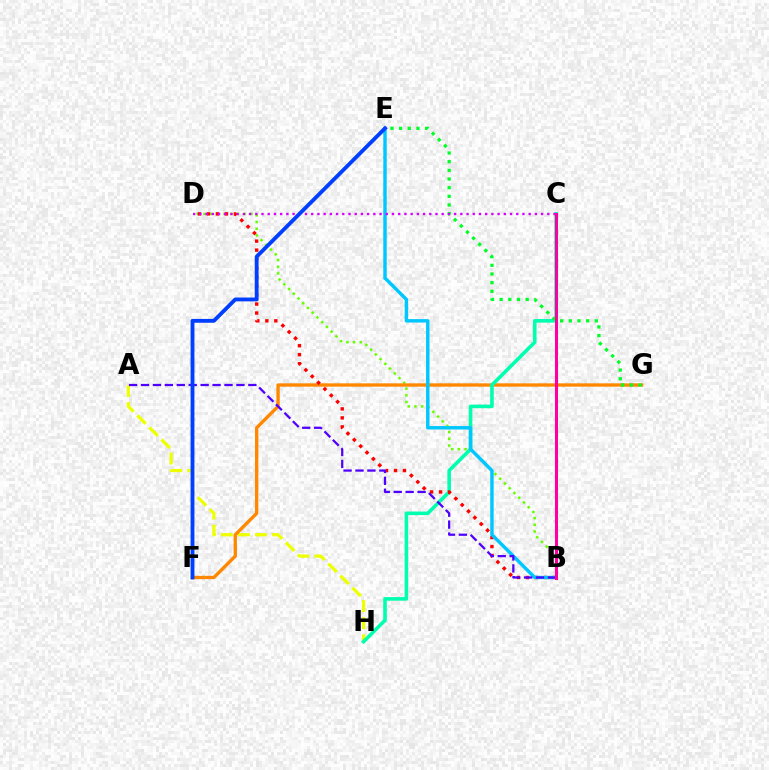{('B', 'D'): [{'color': '#66ff00', 'line_style': 'dotted', 'thickness': 1.82}, {'color': '#ff0000', 'line_style': 'dotted', 'thickness': 2.44}], ('A', 'H'): [{'color': '#eeff00', 'line_style': 'dashed', 'thickness': 2.32}], ('F', 'G'): [{'color': '#ff8800', 'line_style': 'solid', 'thickness': 2.4}], ('C', 'H'): [{'color': '#00ffaf', 'line_style': 'solid', 'thickness': 2.58}], ('E', 'G'): [{'color': '#00ff27', 'line_style': 'dotted', 'thickness': 2.36}], ('B', 'E'): [{'color': '#00c7ff', 'line_style': 'solid', 'thickness': 2.47}], ('C', 'D'): [{'color': '#d600ff', 'line_style': 'dotted', 'thickness': 1.69}], ('A', 'B'): [{'color': '#4f00ff', 'line_style': 'dashed', 'thickness': 1.62}], ('B', 'C'): [{'color': '#ff00a0', 'line_style': 'solid', 'thickness': 2.2}], ('E', 'F'): [{'color': '#003fff', 'line_style': 'solid', 'thickness': 2.77}]}